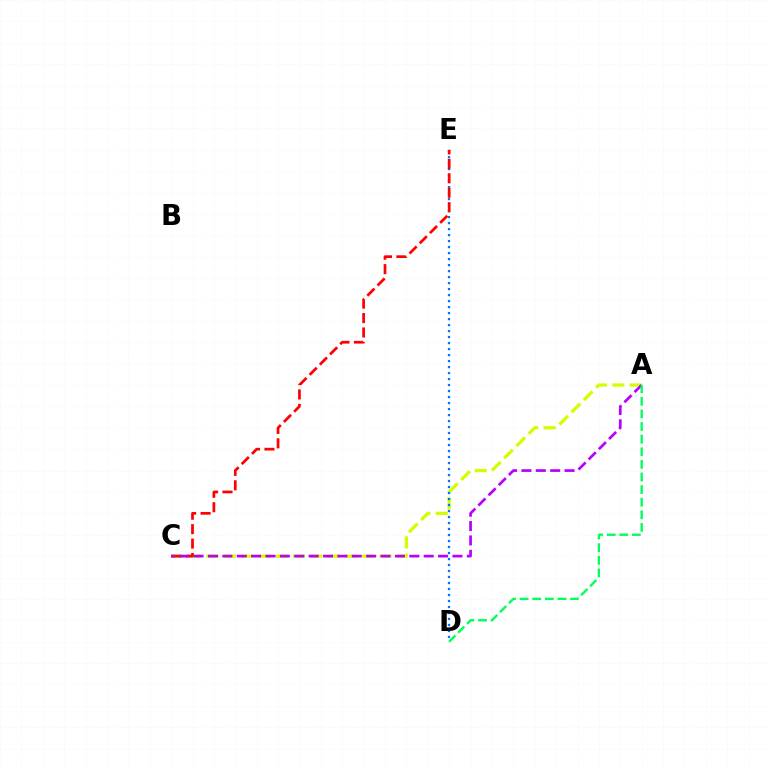{('A', 'C'): [{'color': '#d1ff00', 'line_style': 'dashed', 'thickness': 2.35}, {'color': '#b900ff', 'line_style': 'dashed', 'thickness': 1.95}], ('D', 'E'): [{'color': '#0074ff', 'line_style': 'dotted', 'thickness': 1.63}], ('C', 'E'): [{'color': '#ff0000', 'line_style': 'dashed', 'thickness': 1.96}], ('A', 'D'): [{'color': '#00ff5c', 'line_style': 'dashed', 'thickness': 1.71}]}